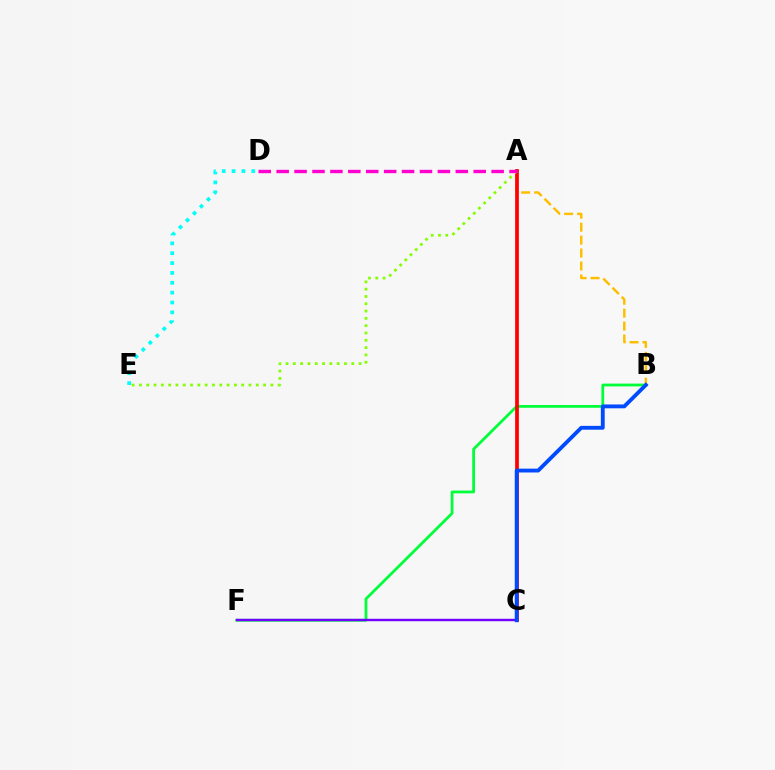{('B', 'F'): [{'color': '#00ff39', 'line_style': 'solid', 'thickness': 2.0}], ('A', 'B'): [{'color': '#ffbd00', 'line_style': 'dashed', 'thickness': 1.76}], ('C', 'F'): [{'color': '#7200ff', 'line_style': 'solid', 'thickness': 1.74}], ('A', 'C'): [{'color': '#ff0000', 'line_style': 'solid', 'thickness': 2.68}], ('B', 'C'): [{'color': '#004bff', 'line_style': 'solid', 'thickness': 2.77}], ('D', 'E'): [{'color': '#00fff6', 'line_style': 'dotted', 'thickness': 2.68}], ('A', 'E'): [{'color': '#84ff00', 'line_style': 'dotted', 'thickness': 1.98}], ('A', 'D'): [{'color': '#ff00cf', 'line_style': 'dashed', 'thickness': 2.43}]}